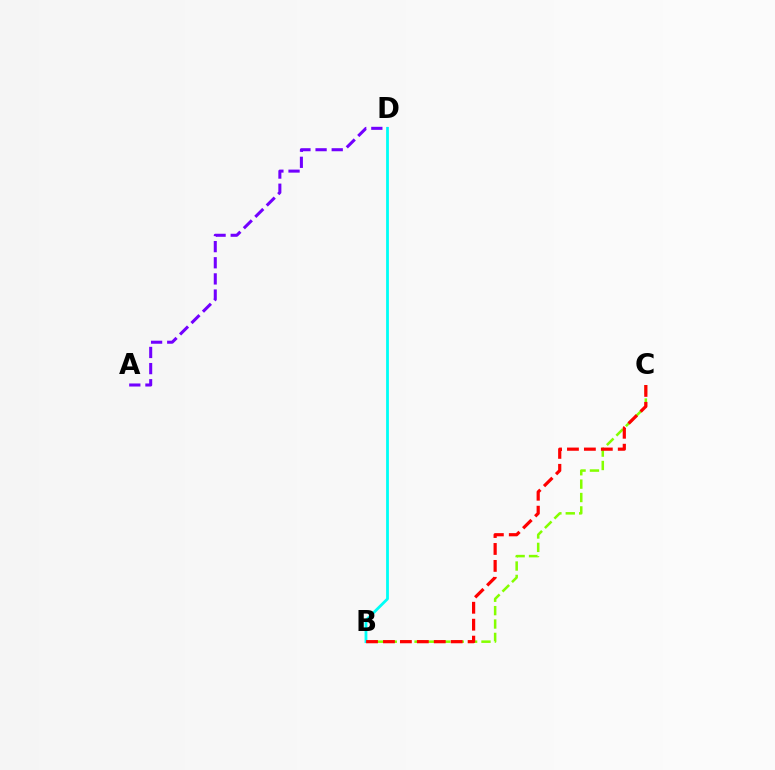{('B', 'C'): [{'color': '#84ff00', 'line_style': 'dashed', 'thickness': 1.82}, {'color': '#ff0000', 'line_style': 'dashed', 'thickness': 2.3}], ('B', 'D'): [{'color': '#00fff6', 'line_style': 'solid', 'thickness': 2.01}], ('A', 'D'): [{'color': '#7200ff', 'line_style': 'dashed', 'thickness': 2.19}]}